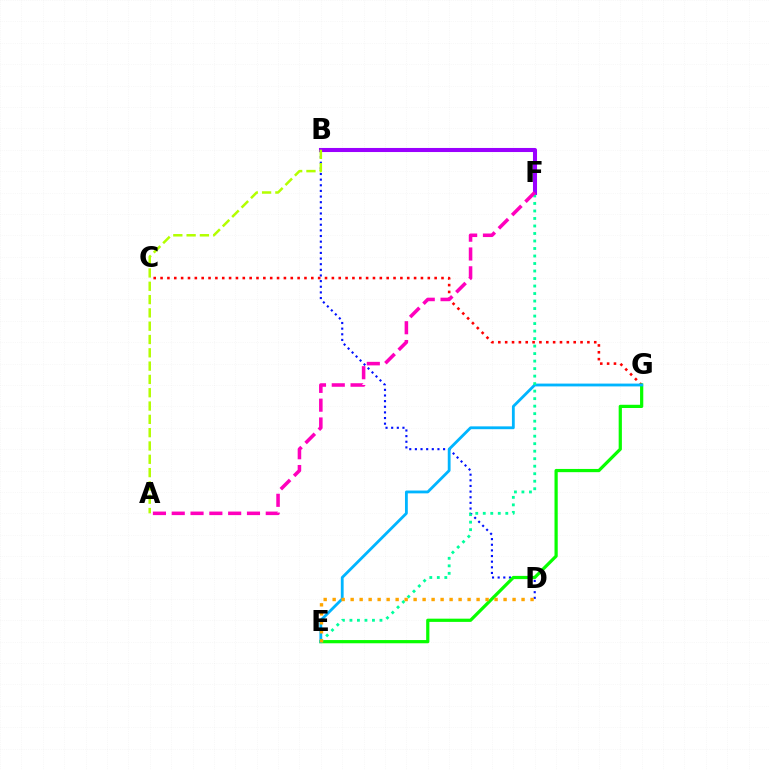{('B', 'D'): [{'color': '#0010ff', 'line_style': 'dotted', 'thickness': 1.53}], ('B', 'F'): [{'color': '#9b00ff', 'line_style': 'solid', 'thickness': 2.93}], ('C', 'G'): [{'color': '#ff0000', 'line_style': 'dotted', 'thickness': 1.86}], ('E', 'G'): [{'color': '#08ff00', 'line_style': 'solid', 'thickness': 2.32}, {'color': '#00b5ff', 'line_style': 'solid', 'thickness': 2.03}], ('A', 'B'): [{'color': '#b3ff00', 'line_style': 'dashed', 'thickness': 1.81}], ('E', 'F'): [{'color': '#00ff9d', 'line_style': 'dotted', 'thickness': 2.04}], ('D', 'E'): [{'color': '#ffa500', 'line_style': 'dotted', 'thickness': 2.44}], ('A', 'F'): [{'color': '#ff00bd', 'line_style': 'dashed', 'thickness': 2.56}]}